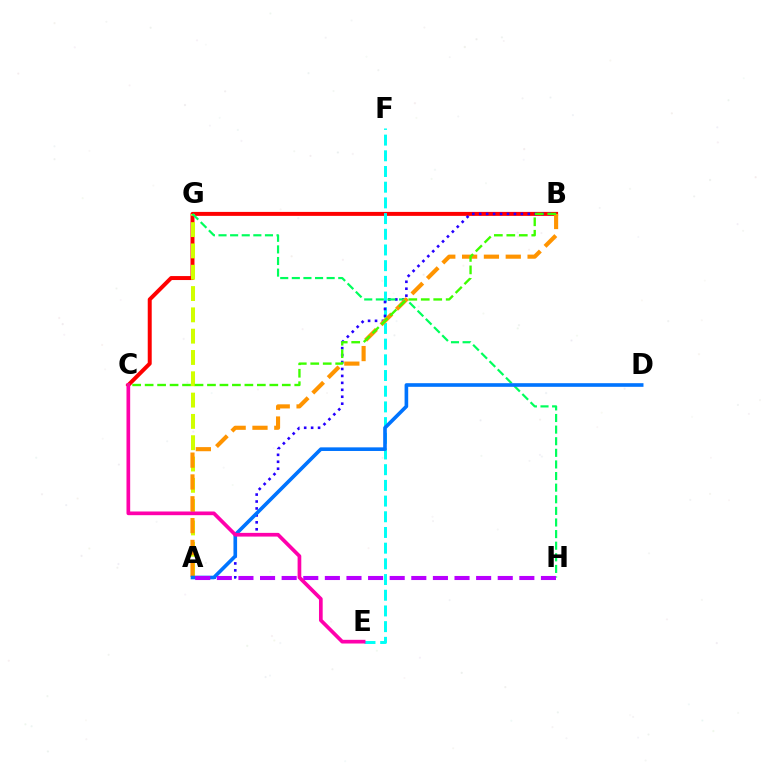{('B', 'C'): [{'color': '#ff0000', 'line_style': 'solid', 'thickness': 2.86}, {'color': '#3dff00', 'line_style': 'dashed', 'thickness': 1.69}], ('A', 'G'): [{'color': '#d1ff00', 'line_style': 'dashed', 'thickness': 2.89}], ('E', 'F'): [{'color': '#00fff6', 'line_style': 'dashed', 'thickness': 2.13}], ('A', 'B'): [{'color': '#2500ff', 'line_style': 'dotted', 'thickness': 1.89}, {'color': '#ff9400', 'line_style': 'dashed', 'thickness': 2.97}], ('G', 'H'): [{'color': '#00ff5c', 'line_style': 'dashed', 'thickness': 1.58}], ('A', 'D'): [{'color': '#0074ff', 'line_style': 'solid', 'thickness': 2.61}], ('A', 'H'): [{'color': '#b900ff', 'line_style': 'dashed', 'thickness': 2.94}], ('C', 'E'): [{'color': '#ff00ac', 'line_style': 'solid', 'thickness': 2.66}]}